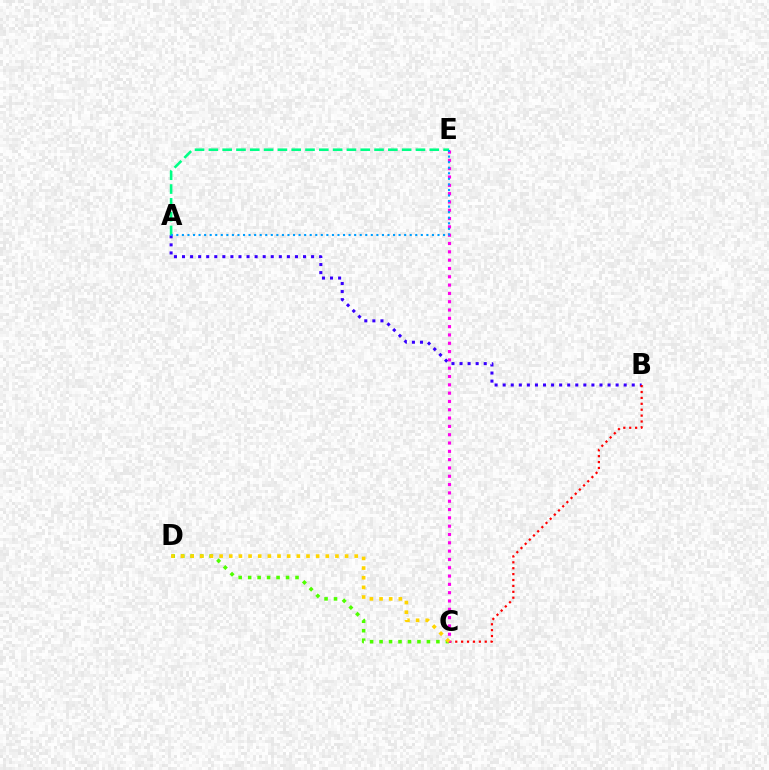{('A', 'B'): [{'color': '#3700ff', 'line_style': 'dotted', 'thickness': 2.19}], ('B', 'C'): [{'color': '#ff0000', 'line_style': 'dotted', 'thickness': 1.6}], ('C', 'D'): [{'color': '#4fff00', 'line_style': 'dotted', 'thickness': 2.57}, {'color': '#ffd500', 'line_style': 'dotted', 'thickness': 2.62}], ('A', 'E'): [{'color': '#00ff86', 'line_style': 'dashed', 'thickness': 1.88}, {'color': '#009eff', 'line_style': 'dotted', 'thickness': 1.51}], ('C', 'E'): [{'color': '#ff00ed', 'line_style': 'dotted', 'thickness': 2.26}]}